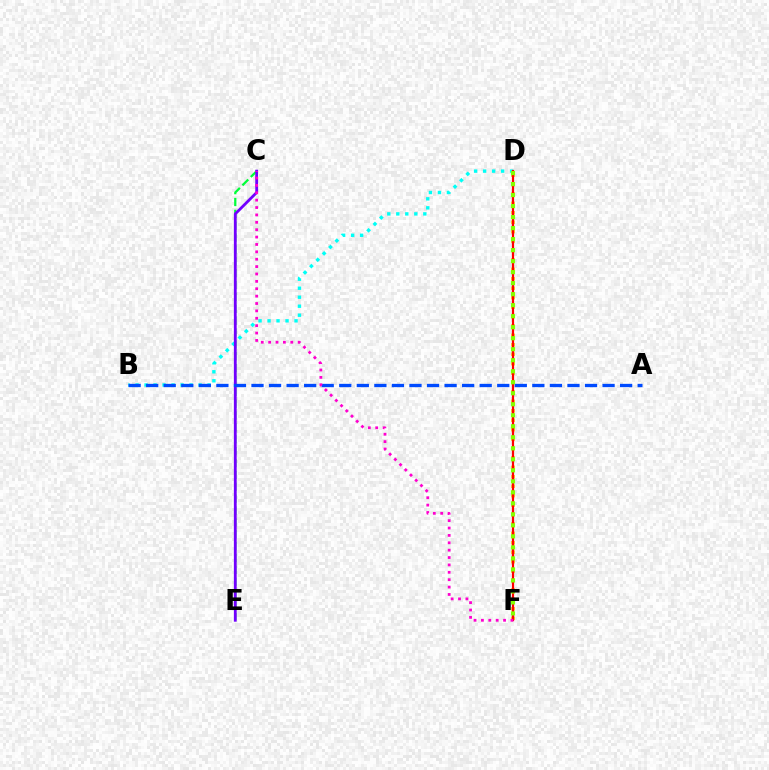{('D', 'F'): [{'color': '#ffbd00', 'line_style': 'dotted', 'thickness': 2.56}, {'color': '#ff0000', 'line_style': 'solid', 'thickness': 1.59}, {'color': '#84ff00', 'line_style': 'dotted', 'thickness': 2.99}], ('B', 'D'): [{'color': '#00fff6', 'line_style': 'dotted', 'thickness': 2.45}], ('C', 'E'): [{'color': '#00ff39', 'line_style': 'dashed', 'thickness': 1.61}, {'color': '#7200ff', 'line_style': 'solid', 'thickness': 2.02}], ('A', 'B'): [{'color': '#004bff', 'line_style': 'dashed', 'thickness': 2.38}], ('C', 'F'): [{'color': '#ff00cf', 'line_style': 'dotted', 'thickness': 2.01}]}